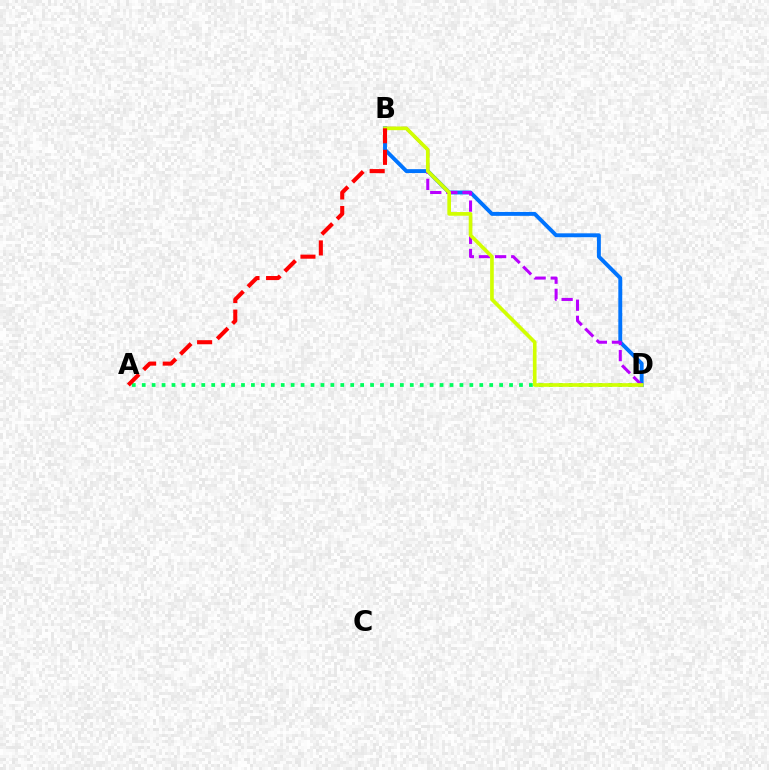{('A', 'D'): [{'color': '#00ff5c', 'line_style': 'dotted', 'thickness': 2.7}], ('B', 'D'): [{'color': '#0074ff', 'line_style': 'solid', 'thickness': 2.81}, {'color': '#b900ff', 'line_style': 'dashed', 'thickness': 2.19}, {'color': '#d1ff00', 'line_style': 'solid', 'thickness': 2.64}], ('A', 'B'): [{'color': '#ff0000', 'line_style': 'dashed', 'thickness': 2.94}]}